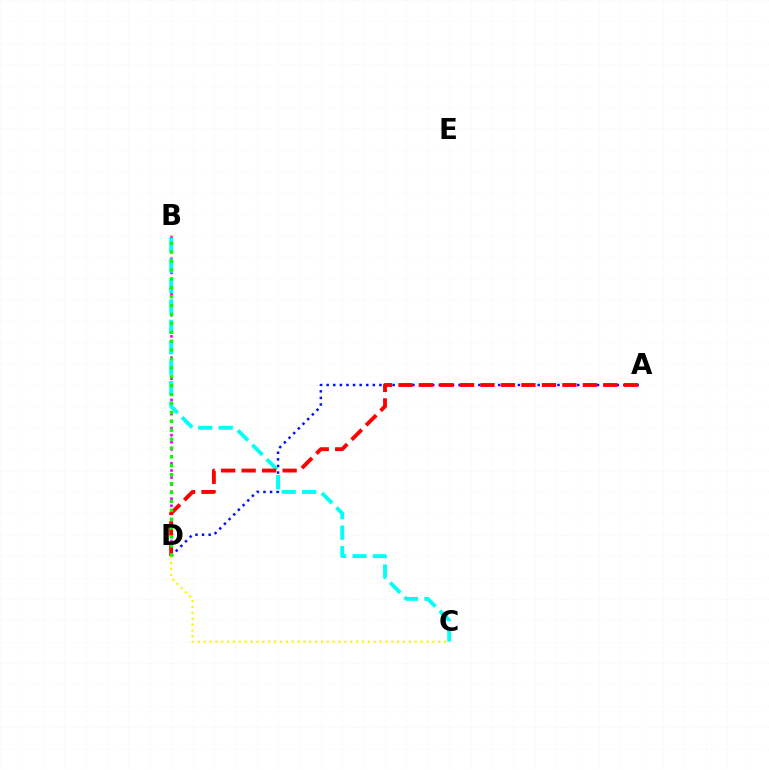{('A', 'D'): [{'color': '#0010ff', 'line_style': 'dotted', 'thickness': 1.79}, {'color': '#ff0000', 'line_style': 'dashed', 'thickness': 2.78}], ('B', 'D'): [{'color': '#ee00ff', 'line_style': 'dotted', 'thickness': 1.92}, {'color': '#08ff00', 'line_style': 'dotted', 'thickness': 2.42}], ('B', 'C'): [{'color': '#00fff6', 'line_style': 'dashed', 'thickness': 2.77}], ('C', 'D'): [{'color': '#fcf500', 'line_style': 'dotted', 'thickness': 1.59}]}